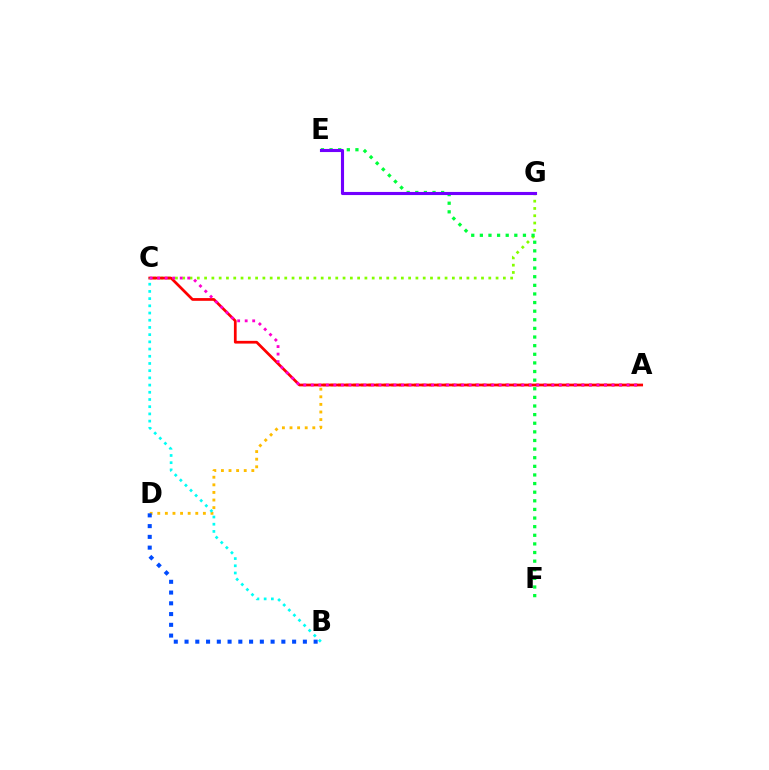{('A', 'D'): [{'color': '#ffbd00', 'line_style': 'dotted', 'thickness': 2.07}], ('C', 'G'): [{'color': '#84ff00', 'line_style': 'dotted', 'thickness': 1.98}], ('E', 'F'): [{'color': '#00ff39', 'line_style': 'dotted', 'thickness': 2.34}], ('E', 'G'): [{'color': '#7200ff', 'line_style': 'solid', 'thickness': 2.24}], ('A', 'C'): [{'color': '#ff0000', 'line_style': 'solid', 'thickness': 1.97}, {'color': '#ff00cf', 'line_style': 'dotted', 'thickness': 2.04}], ('B', 'D'): [{'color': '#004bff', 'line_style': 'dotted', 'thickness': 2.92}], ('B', 'C'): [{'color': '#00fff6', 'line_style': 'dotted', 'thickness': 1.96}]}